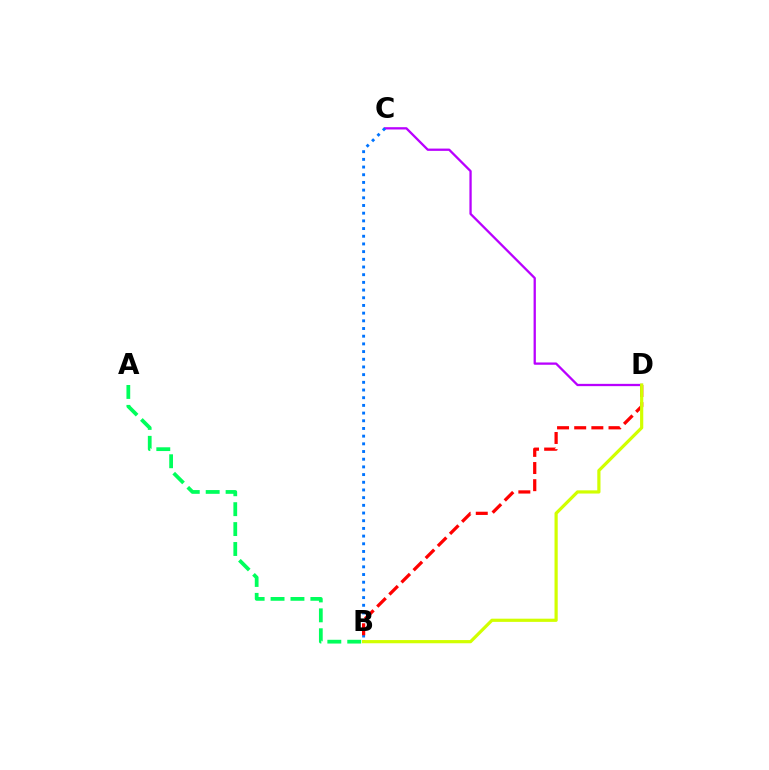{('C', 'D'): [{'color': '#b900ff', 'line_style': 'solid', 'thickness': 1.65}], ('A', 'B'): [{'color': '#00ff5c', 'line_style': 'dashed', 'thickness': 2.7}], ('B', 'C'): [{'color': '#0074ff', 'line_style': 'dotted', 'thickness': 2.09}], ('B', 'D'): [{'color': '#ff0000', 'line_style': 'dashed', 'thickness': 2.33}, {'color': '#d1ff00', 'line_style': 'solid', 'thickness': 2.3}]}